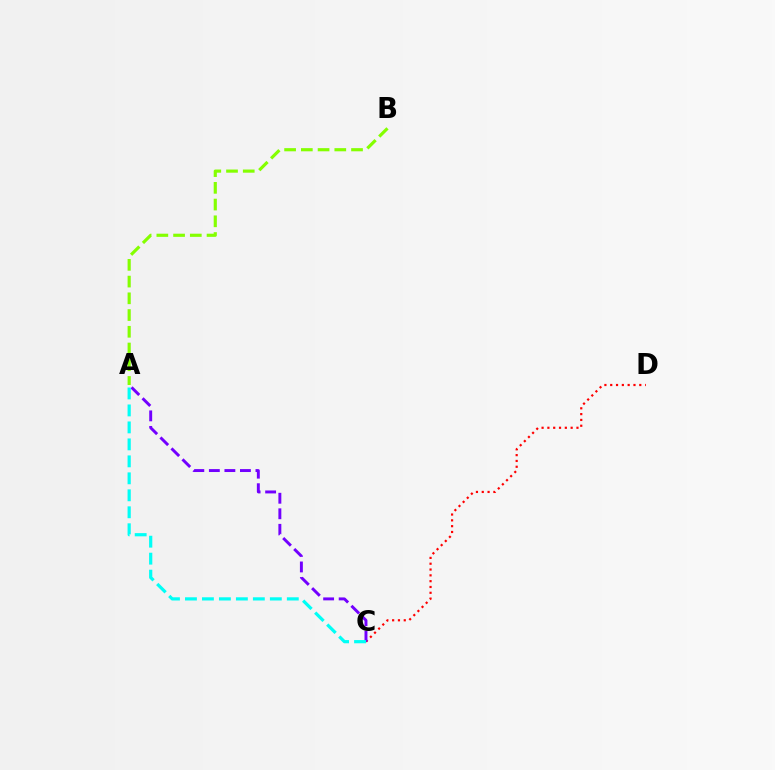{('C', 'D'): [{'color': '#ff0000', 'line_style': 'dotted', 'thickness': 1.58}], ('A', 'C'): [{'color': '#7200ff', 'line_style': 'dashed', 'thickness': 2.11}, {'color': '#00fff6', 'line_style': 'dashed', 'thickness': 2.31}], ('A', 'B'): [{'color': '#84ff00', 'line_style': 'dashed', 'thickness': 2.27}]}